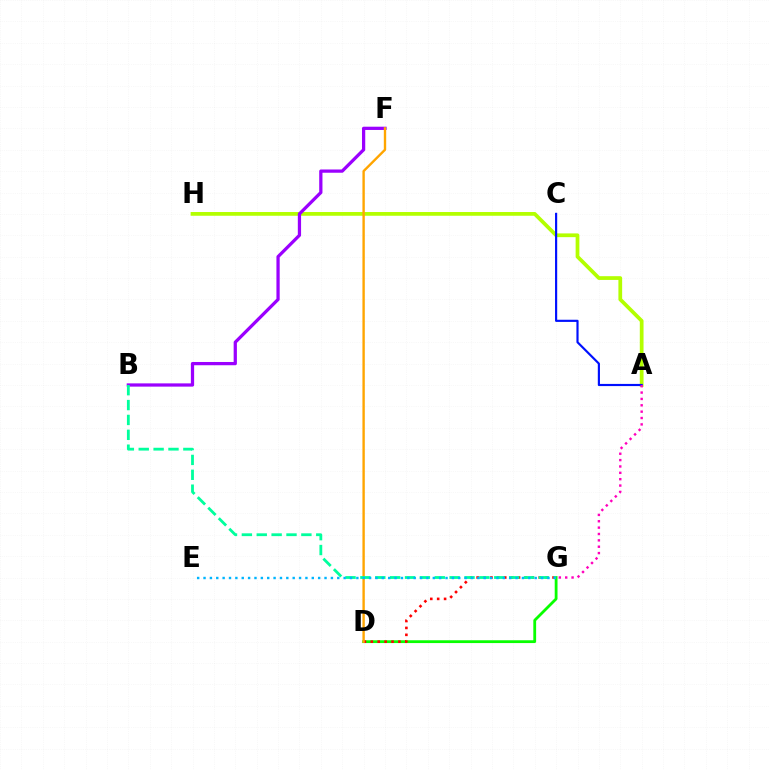{('A', 'H'): [{'color': '#b3ff00', 'line_style': 'solid', 'thickness': 2.69}], ('B', 'F'): [{'color': '#9b00ff', 'line_style': 'solid', 'thickness': 2.34}], ('D', 'G'): [{'color': '#08ff00', 'line_style': 'solid', 'thickness': 2.02}, {'color': '#ff0000', 'line_style': 'dotted', 'thickness': 1.88}], ('A', 'C'): [{'color': '#0010ff', 'line_style': 'solid', 'thickness': 1.56}], ('A', 'G'): [{'color': '#ff00bd', 'line_style': 'dotted', 'thickness': 1.73}], ('D', 'F'): [{'color': '#ffa500', 'line_style': 'solid', 'thickness': 1.71}], ('B', 'G'): [{'color': '#00ff9d', 'line_style': 'dashed', 'thickness': 2.02}], ('E', 'G'): [{'color': '#00b5ff', 'line_style': 'dotted', 'thickness': 1.73}]}